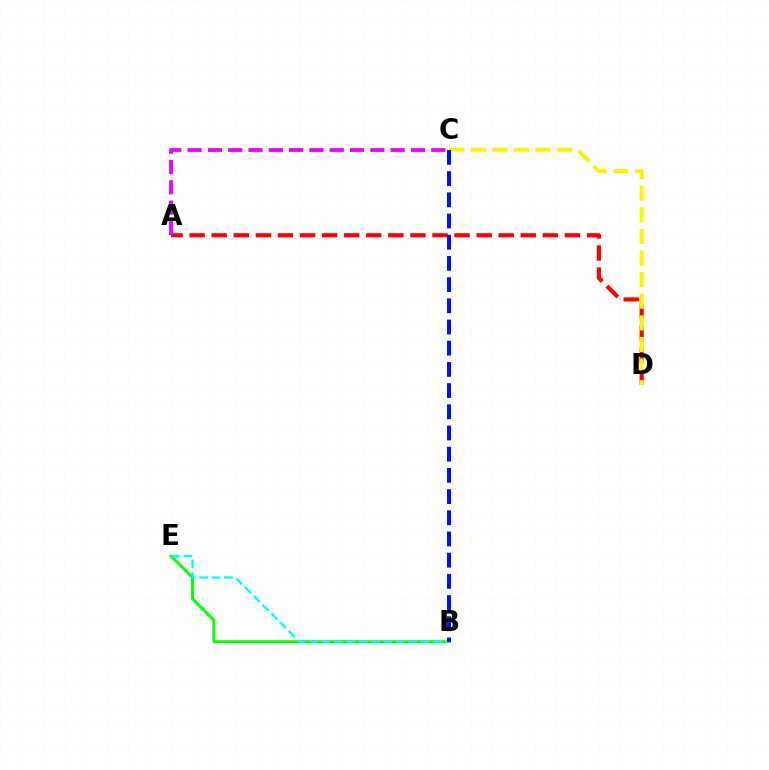{('A', 'D'): [{'color': '#ff0000', 'line_style': 'dashed', 'thickness': 3.0}], ('B', 'E'): [{'color': '#08ff00', 'line_style': 'solid', 'thickness': 2.13}, {'color': '#00fff6', 'line_style': 'dashed', 'thickness': 1.68}], ('C', 'D'): [{'color': '#fcf500', 'line_style': 'dashed', 'thickness': 2.93}], ('A', 'C'): [{'color': '#ee00ff', 'line_style': 'dashed', 'thickness': 2.76}], ('B', 'C'): [{'color': '#0010ff', 'line_style': 'dashed', 'thickness': 2.88}]}